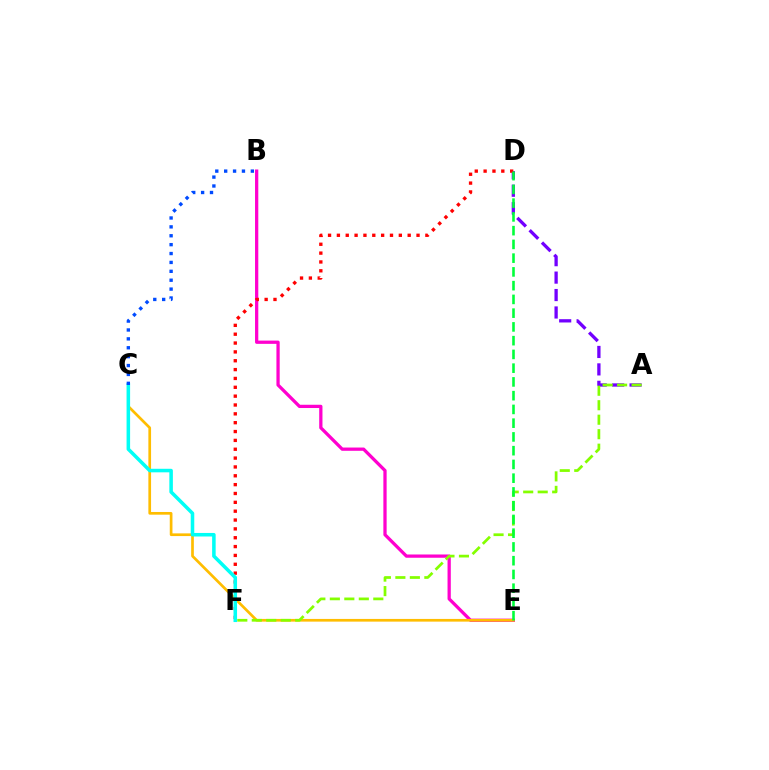{('A', 'D'): [{'color': '#7200ff', 'line_style': 'dashed', 'thickness': 2.37}], ('B', 'E'): [{'color': '#ff00cf', 'line_style': 'solid', 'thickness': 2.35}], ('C', 'E'): [{'color': '#ffbd00', 'line_style': 'solid', 'thickness': 1.94}], ('A', 'F'): [{'color': '#84ff00', 'line_style': 'dashed', 'thickness': 1.97}], ('D', 'F'): [{'color': '#ff0000', 'line_style': 'dotted', 'thickness': 2.4}], ('C', 'F'): [{'color': '#00fff6', 'line_style': 'solid', 'thickness': 2.55}], ('B', 'C'): [{'color': '#004bff', 'line_style': 'dotted', 'thickness': 2.42}], ('D', 'E'): [{'color': '#00ff39', 'line_style': 'dashed', 'thickness': 1.87}]}